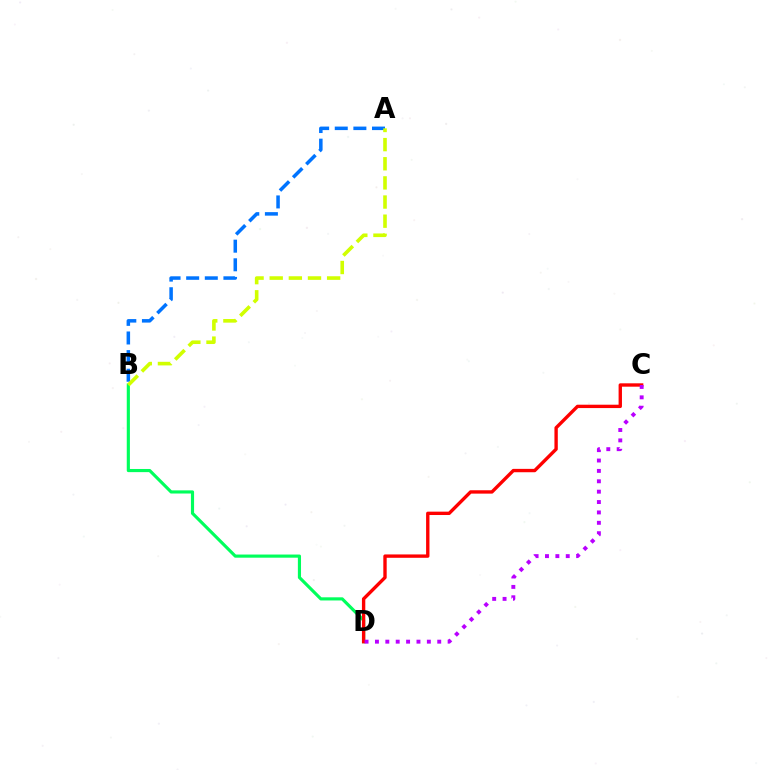{('B', 'D'): [{'color': '#00ff5c', 'line_style': 'solid', 'thickness': 2.27}], ('C', 'D'): [{'color': '#ff0000', 'line_style': 'solid', 'thickness': 2.42}, {'color': '#b900ff', 'line_style': 'dotted', 'thickness': 2.82}], ('A', 'B'): [{'color': '#0074ff', 'line_style': 'dashed', 'thickness': 2.53}, {'color': '#d1ff00', 'line_style': 'dashed', 'thickness': 2.6}]}